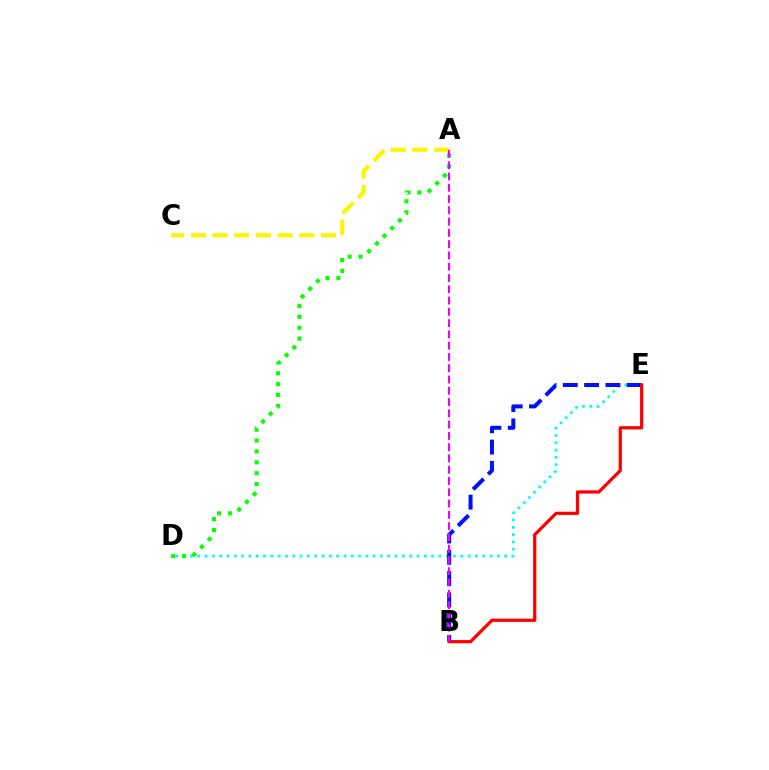{('D', 'E'): [{'color': '#00fff6', 'line_style': 'dotted', 'thickness': 1.98}], ('B', 'E'): [{'color': '#0010ff', 'line_style': 'dashed', 'thickness': 2.9}, {'color': '#ff0000', 'line_style': 'solid', 'thickness': 2.32}], ('A', 'C'): [{'color': '#fcf500', 'line_style': 'dashed', 'thickness': 2.95}], ('A', 'D'): [{'color': '#08ff00', 'line_style': 'dotted', 'thickness': 2.96}], ('A', 'B'): [{'color': '#ee00ff', 'line_style': 'dashed', 'thickness': 1.53}]}